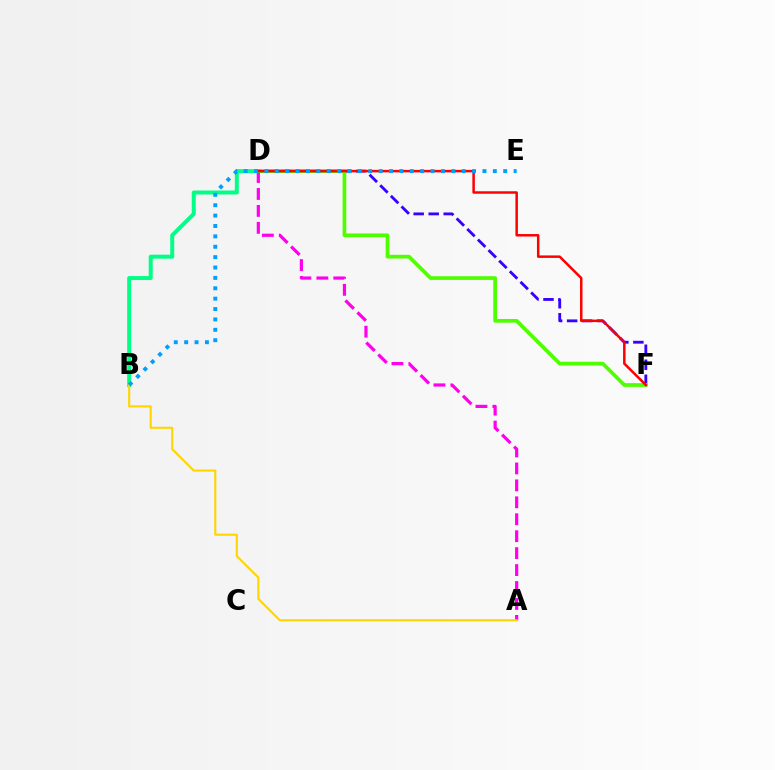{('A', 'D'): [{'color': '#ff00ed', 'line_style': 'dashed', 'thickness': 2.3}], ('D', 'F'): [{'color': '#3700ff', 'line_style': 'dashed', 'thickness': 2.04}, {'color': '#4fff00', 'line_style': 'solid', 'thickness': 2.67}, {'color': '#ff0000', 'line_style': 'solid', 'thickness': 1.79}], ('B', 'D'): [{'color': '#00ff86', 'line_style': 'solid', 'thickness': 2.86}], ('A', 'B'): [{'color': '#ffd500', 'line_style': 'solid', 'thickness': 1.52}], ('B', 'E'): [{'color': '#009eff', 'line_style': 'dotted', 'thickness': 2.82}]}